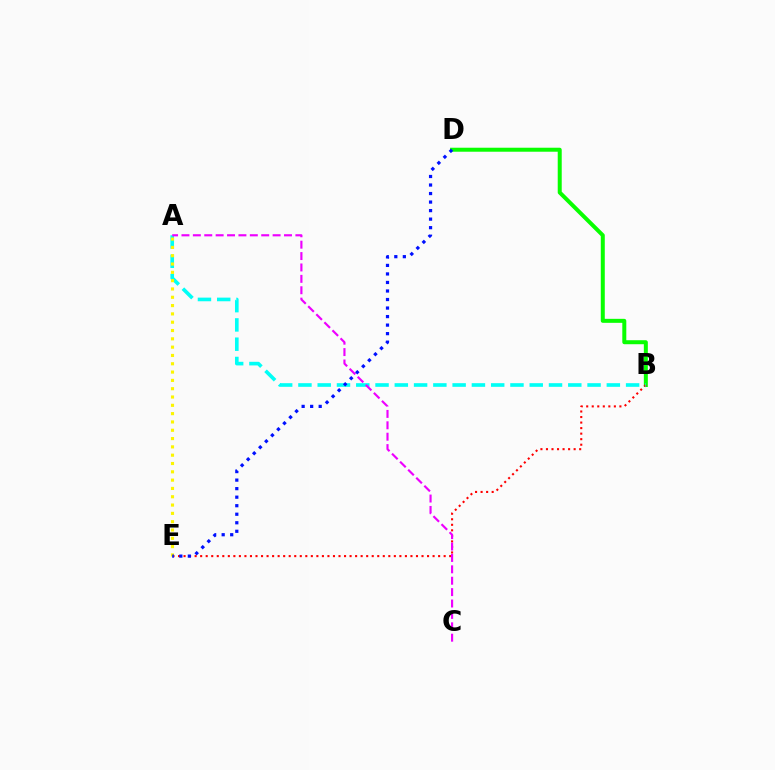{('B', 'D'): [{'color': '#08ff00', 'line_style': 'solid', 'thickness': 2.88}], ('B', 'E'): [{'color': '#ff0000', 'line_style': 'dotted', 'thickness': 1.5}], ('A', 'B'): [{'color': '#00fff6', 'line_style': 'dashed', 'thickness': 2.62}], ('A', 'E'): [{'color': '#fcf500', 'line_style': 'dotted', 'thickness': 2.26}], ('D', 'E'): [{'color': '#0010ff', 'line_style': 'dotted', 'thickness': 2.32}], ('A', 'C'): [{'color': '#ee00ff', 'line_style': 'dashed', 'thickness': 1.55}]}